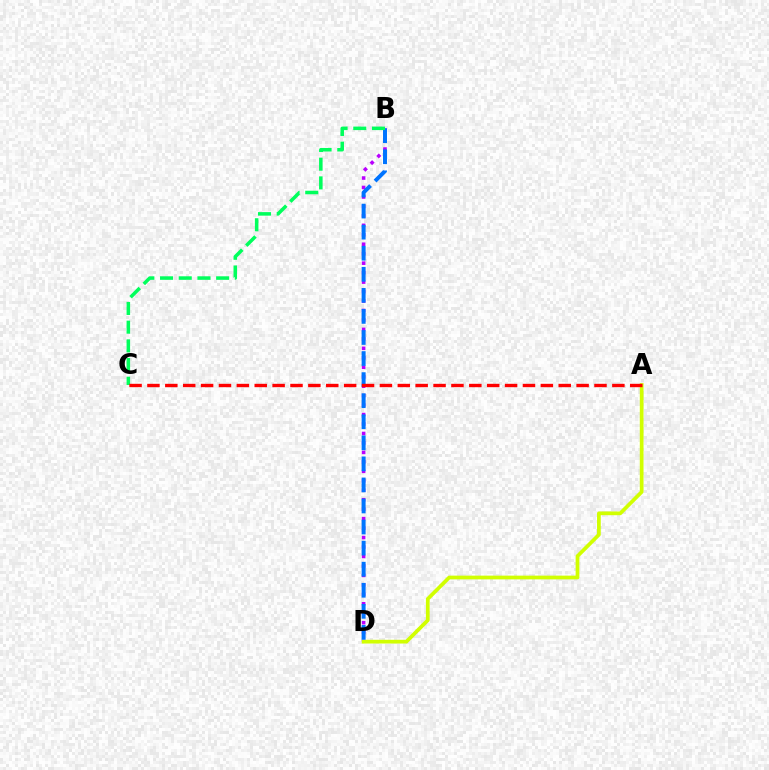{('B', 'D'): [{'color': '#b900ff', 'line_style': 'dotted', 'thickness': 2.57}, {'color': '#0074ff', 'line_style': 'dashed', 'thickness': 2.86}], ('A', 'D'): [{'color': '#d1ff00', 'line_style': 'solid', 'thickness': 2.69}], ('B', 'C'): [{'color': '#00ff5c', 'line_style': 'dashed', 'thickness': 2.54}], ('A', 'C'): [{'color': '#ff0000', 'line_style': 'dashed', 'thickness': 2.43}]}